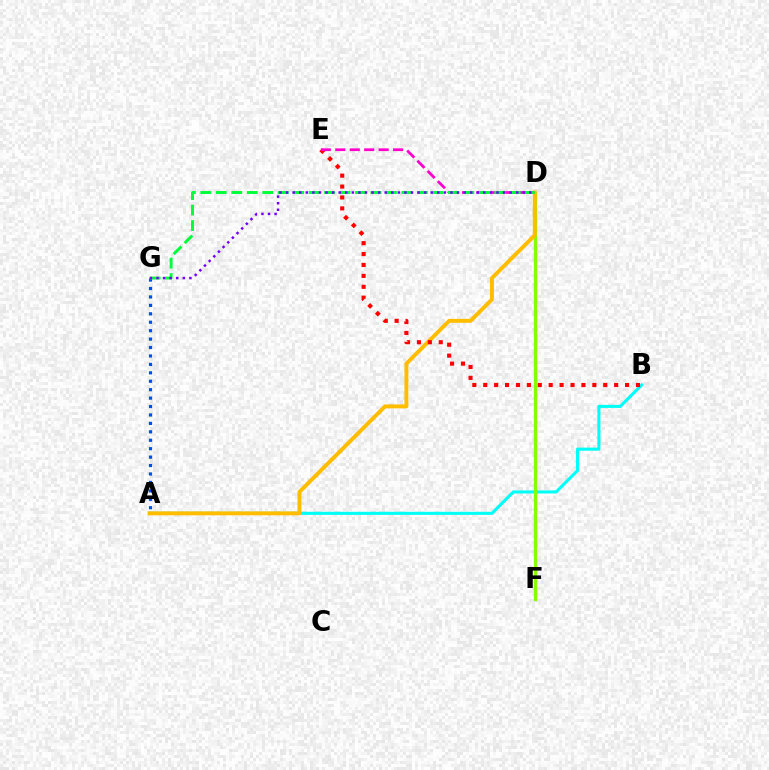{('A', 'B'): [{'color': '#00fff6', 'line_style': 'solid', 'thickness': 2.2}], ('A', 'G'): [{'color': '#004bff', 'line_style': 'dotted', 'thickness': 2.29}], ('D', 'F'): [{'color': '#84ff00', 'line_style': 'solid', 'thickness': 2.38}], ('A', 'D'): [{'color': '#ffbd00', 'line_style': 'solid', 'thickness': 2.83}], ('B', 'E'): [{'color': '#ff0000', 'line_style': 'dotted', 'thickness': 2.96}], ('D', 'E'): [{'color': '#ff00cf', 'line_style': 'dashed', 'thickness': 1.96}], ('D', 'G'): [{'color': '#00ff39', 'line_style': 'dashed', 'thickness': 2.1}, {'color': '#7200ff', 'line_style': 'dotted', 'thickness': 1.79}]}